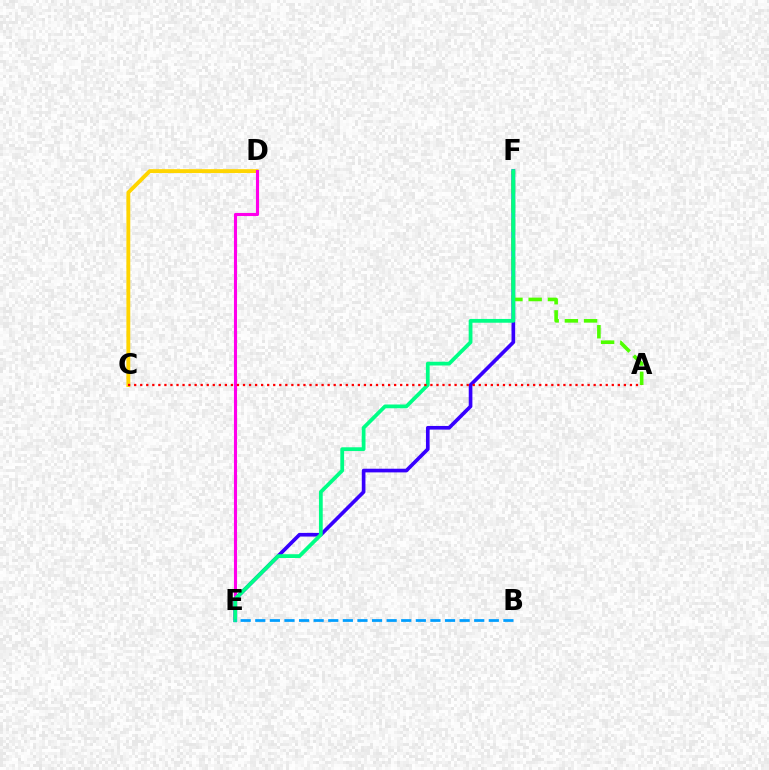{('E', 'F'): [{'color': '#3700ff', 'line_style': 'solid', 'thickness': 2.64}, {'color': '#00ff86', 'line_style': 'solid', 'thickness': 2.72}], ('C', 'D'): [{'color': '#ffd500', 'line_style': 'solid', 'thickness': 2.79}], ('D', 'E'): [{'color': '#ff00ed', 'line_style': 'solid', 'thickness': 2.23}], ('A', 'F'): [{'color': '#4fff00', 'line_style': 'dashed', 'thickness': 2.61}], ('B', 'E'): [{'color': '#009eff', 'line_style': 'dashed', 'thickness': 1.98}], ('A', 'C'): [{'color': '#ff0000', 'line_style': 'dotted', 'thickness': 1.64}]}